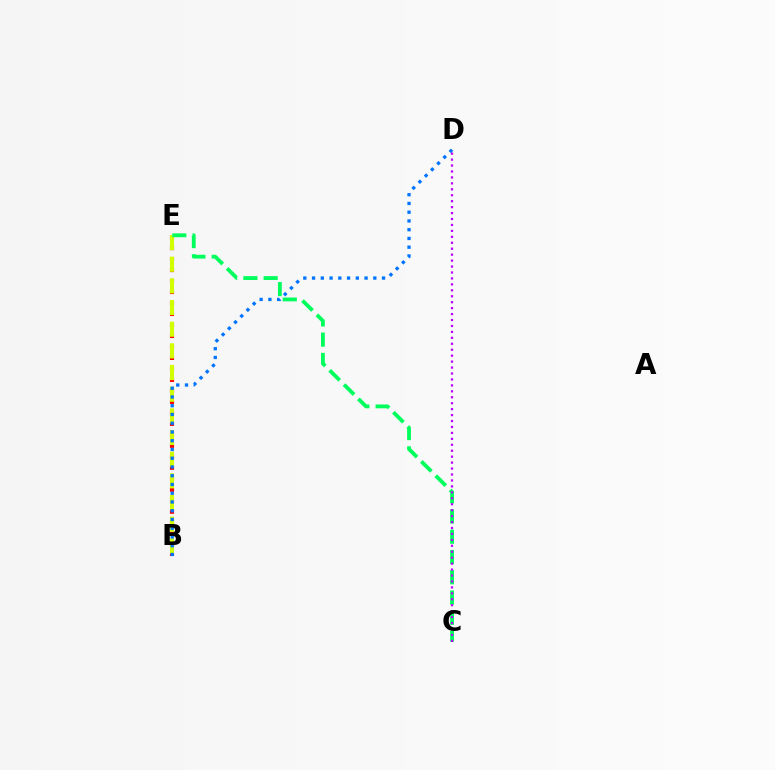{('B', 'E'): [{'color': '#ff0000', 'line_style': 'dotted', 'thickness': 2.98}, {'color': '#d1ff00', 'line_style': 'dashed', 'thickness': 2.94}], ('C', 'E'): [{'color': '#00ff5c', 'line_style': 'dashed', 'thickness': 2.75}], ('B', 'D'): [{'color': '#0074ff', 'line_style': 'dotted', 'thickness': 2.38}], ('C', 'D'): [{'color': '#b900ff', 'line_style': 'dotted', 'thickness': 1.61}]}